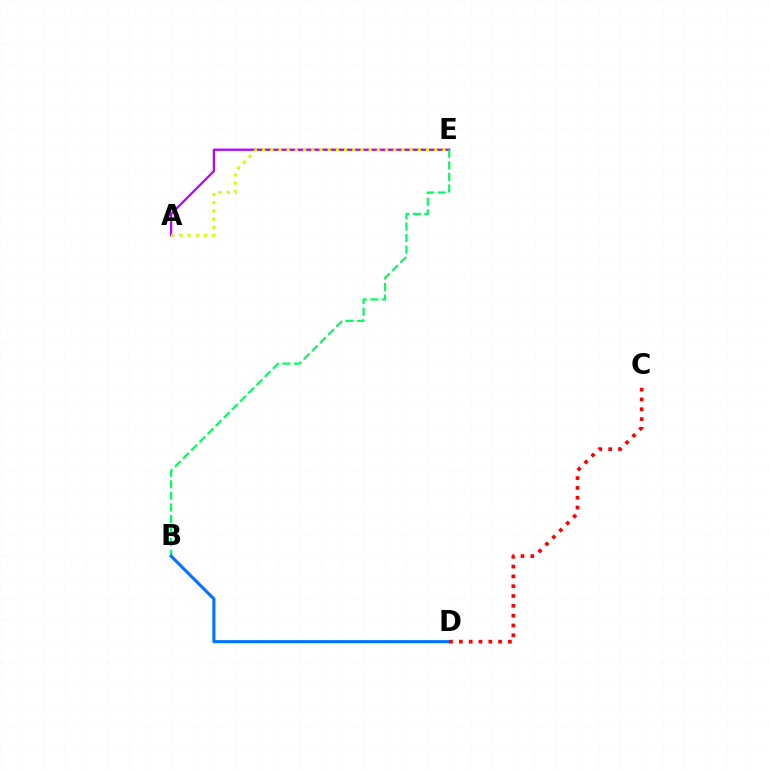{('A', 'E'): [{'color': '#b900ff', 'line_style': 'solid', 'thickness': 1.62}, {'color': '#d1ff00', 'line_style': 'dotted', 'thickness': 2.23}], ('B', 'E'): [{'color': '#00ff5c', 'line_style': 'dashed', 'thickness': 1.57}], ('B', 'D'): [{'color': '#0074ff', 'line_style': 'solid', 'thickness': 2.24}], ('C', 'D'): [{'color': '#ff0000', 'line_style': 'dotted', 'thickness': 2.67}]}